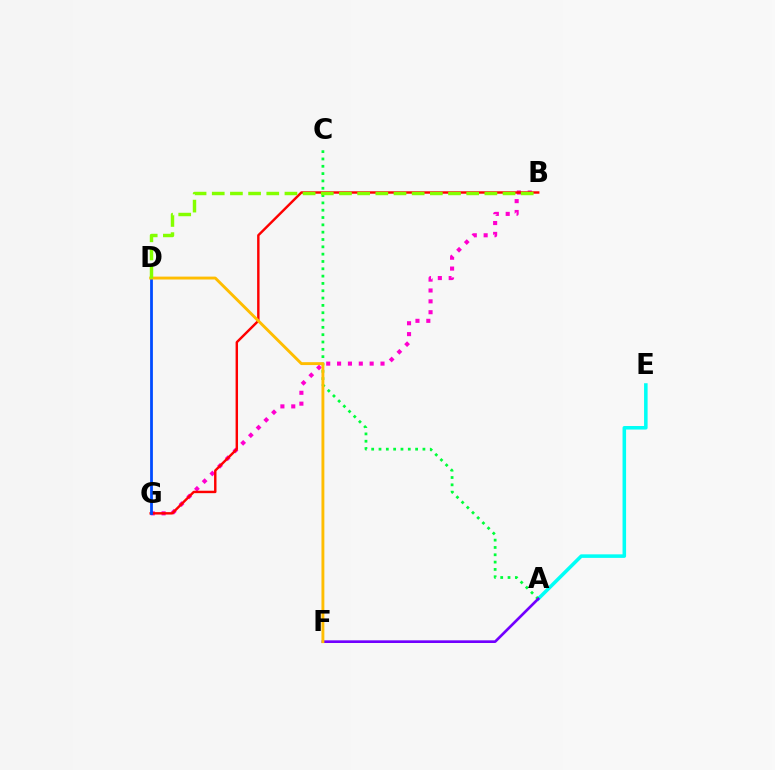{('B', 'G'): [{'color': '#ff00cf', 'line_style': 'dotted', 'thickness': 2.95}, {'color': '#ff0000', 'line_style': 'solid', 'thickness': 1.75}], ('A', 'E'): [{'color': '#00fff6', 'line_style': 'solid', 'thickness': 2.55}], ('A', 'C'): [{'color': '#00ff39', 'line_style': 'dotted', 'thickness': 1.99}], ('D', 'G'): [{'color': '#004bff', 'line_style': 'solid', 'thickness': 2.0}], ('A', 'F'): [{'color': '#7200ff', 'line_style': 'solid', 'thickness': 1.91}], ('D', 'F'): [{'color': '#ffbd00', 'line_style': 'solid', 'thickness': 2.08}], ('B', 'D'): [{'color': '#84ff00', 'line_style': 'dashed', 'thickness': 2.47}]}